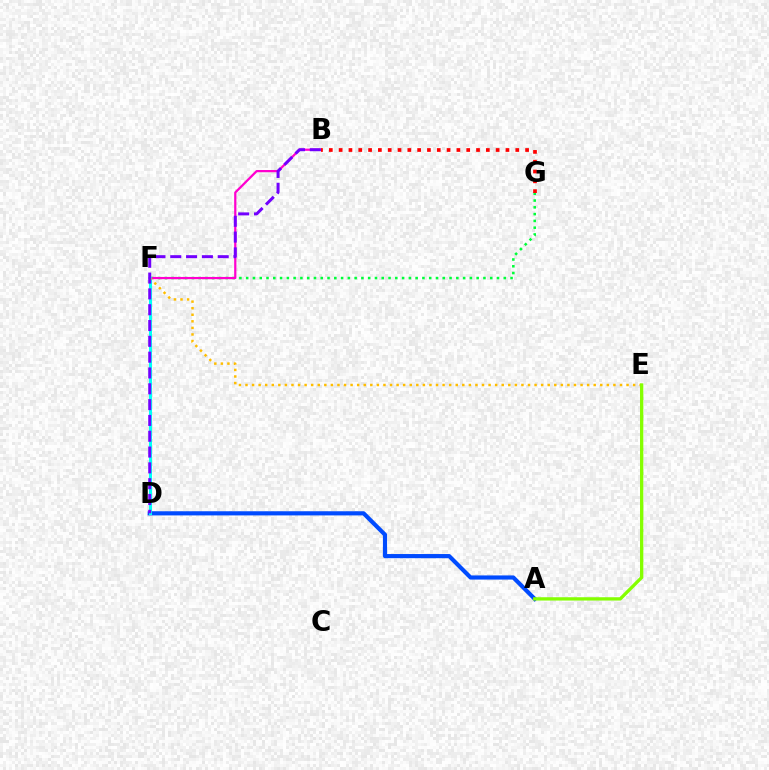{('A', 'D'): [{'color': '#004bff', 'line_style': 'solid', 'thickness': 2.99}], ('F', 'G'): [{'color': '#00ff39', 'line_style': 'dotted', 'thickness': 1.84}], ('B', 'F'): [{'color': '#ff00cf', 'line_style': 'solid', 'thickness': 1.6}], ('D', 'F'): [{'color': '#00fff6', 'line_style': 'solid', 'thickness': 2.2}], ('E', 'F'): [{'color': '#ffbd00', 'line_style': 'dotted', 'thickness': 1.79}], ('B', 'D'): [{'color': '#7200ff', 'line_style': 'dashed', 'thickness': 2.15}], ('A', 'E'): [{'color': '#84ff00', 'line_style': 'solid', 'thickness': 2.38}], ('B', 'G'): [{'color': '#ff0000', 'line_style': 'dotted', 'thickness': 2.67}]}